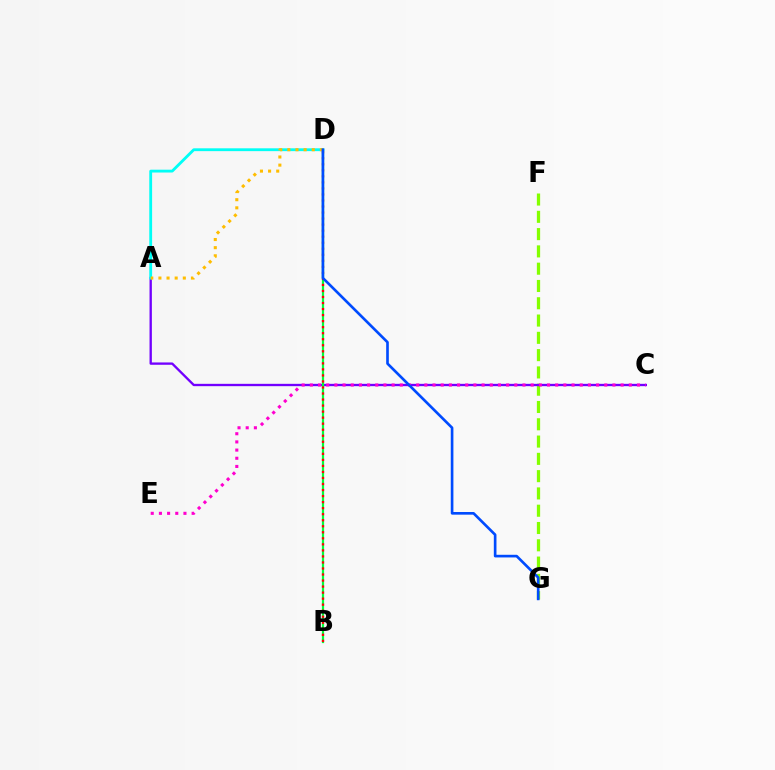{('F', 'G'): [{'color': '#84ff00', 'line_style': 'dashed', 'thickness': 2.35}], ('A', 'C'): [{'color': '#7200ff', 'line_style': 'solid', 'thickness': 1.68}], ('C', 'E'): [{'color': '#ff00cf', 'line_style': 'dotted', 'thickness': 2.22}], ('B', 'D'): [{'color': '#00ff39', 'line_style': 'solid', 'thickness': 1.6}, {'color': '#ff0000', 'line_style': 'dotted', 'thickness': 1.64}], ('A', 'D'): [{'color': '#00fff6', 'line_style': 'solid', 'thickness': 2.04}, {'color': '#ffbd00', 'line_style': 'dotted', 'thickness': 2.21}], ('D', 'G'): [{'color': '#004bff', 'line_style': 'solid', 'thickness': 1.91}]}